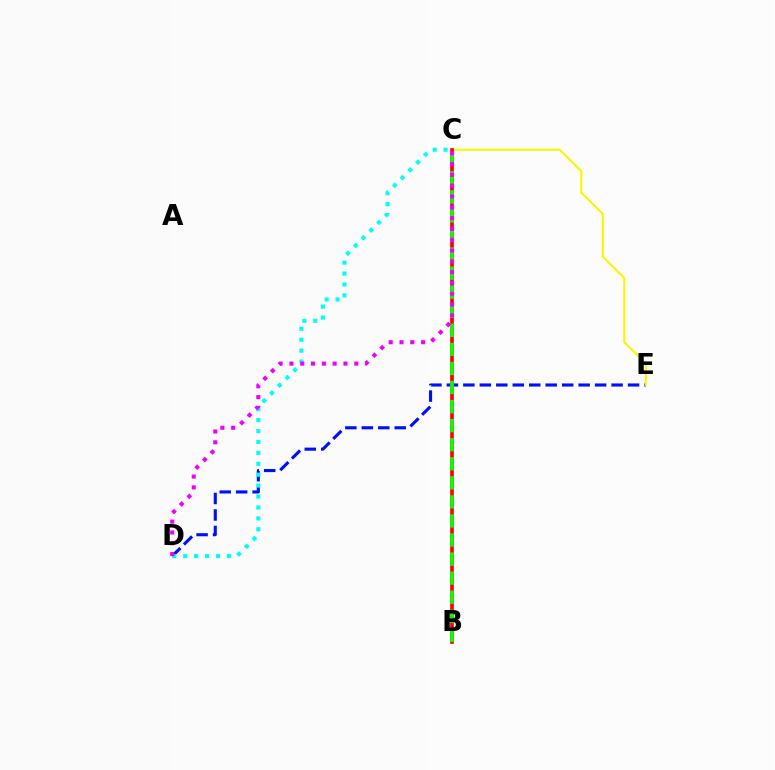{('D', 'E'): [{'color': '#0010ff', 'line_style': 'dashed', 'thickness': 2.24}], ('C', 'E'): [{'color': '#fcf500', 'line_style': 'solid', 'thickness': 1.51}], ('C', 'D'): [{'color': '#00fff6', 'line_style': 'dotted', 'thickness': 2.97}, {'color': '#ee00ff', 'line_style': 'dotted', 'thickness': 2.94}], ('B', 'C'): [{'color': '#ff0000', 'line_style': 'solid', 'thickness': 2.64}, {'color': '#08ff00', 'line_style': 'dashed', 'thickness': 2.59}]}